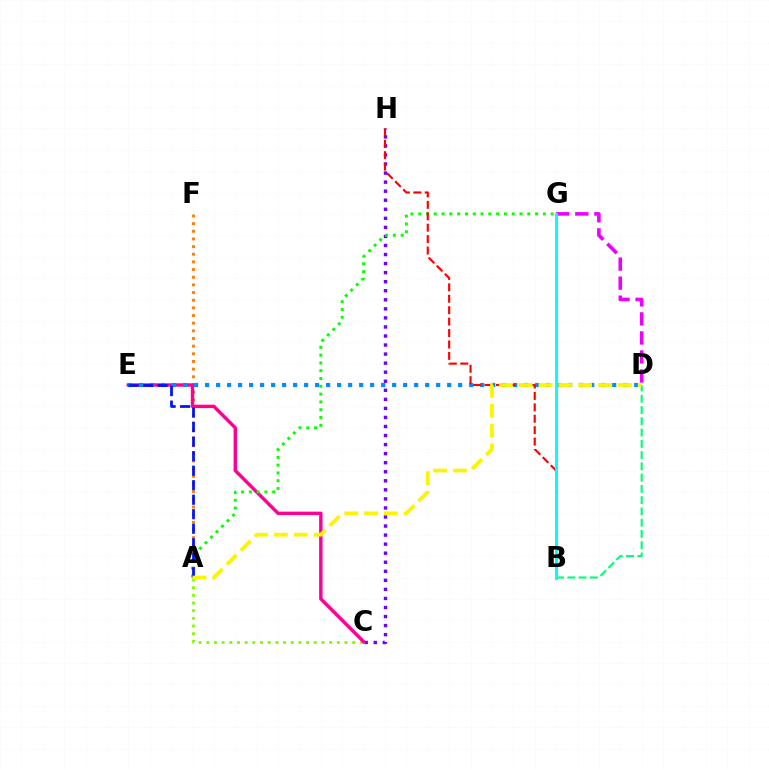{('A', 'C'): [{'color': '#84ff00', 'line_style': 'dotted', 'thickness': 2.09}], ('C', 'H'): [{'color': '#7200ff', 'line_style': 'dotted', 'thickness': 2.46}], ('A', 'F'): [{'color': '#ff7c00', 'line_style': 'dotted', 'thickness': 2.08}], ('C', 'E'): [{'color': '#ff0094', 'line_style': 'solid', 'thickness': 2.46}], ('D', 'E'): [{'color': '#008cff', 'line_style': 'dotted', 'thickness': 2.99}], ('A', 'G'): [{'color': '#08ff00', 'line_style': 'dotted', 'thickness': 2.12}], ('D', 'G'): [{'color': '#ee00ff', 'line_style': 'dashed', 'thickness': 2.59}], ('B', 'D'): [{'color': '#00ff74', 'line_style': 'dashed', 'thickness': 1.53}], ('B', 'H'): [{'color': '#ff0000', 'line_style': 'dashed', 'thickness': 1.55}], ('B', 'G'): [{'color': '#00fff6', 'line_style': 'solid', 'thickness': 2.12}], ('A', 'E'): [{'color': '#0010ff', 'line_style': 'dashed', 'thickness': 1.97}], ('A', 'D'): [{'color': '#fcf500', 'line_style': 'dashed', 'thickness': 2.69}]}